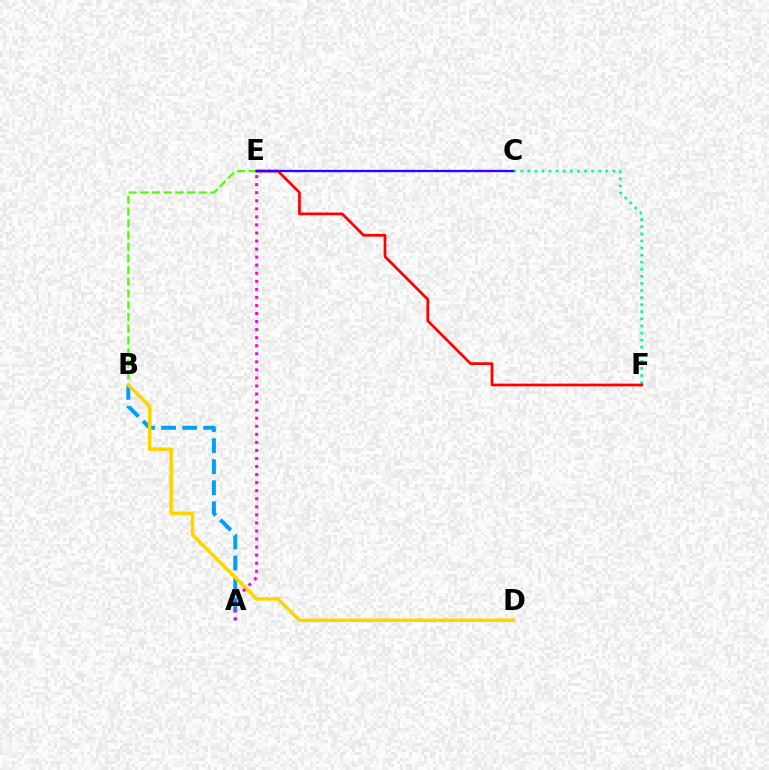{('A', 'B'): [{'color': '#009eff', 'line_style': 'dashed', 'thickness': 2.86}], ('B', 'E'): [{'color': '#4fff00', 'line_style': 'dashed', 'thickness': 1.59}], ('C', 'F'): [{'color': '#00ff86', 'line_style': 'dotted', 'thickness': 1.93}], ('E', 'F'): [{'color': '#ff0000', 'line_style': 'solid', 'thickness': 1.96}], ('B', 'D'): [{'color': '#ffd500', 'line_style': 'solid', 'thickness': 2.53}], ('A', 'E'): [{'color': '#ff00ed', 'line_style': 'dotted', 'thickness': 2.19}], ('C', 'E'): [{'color': '#3700ff', 'line_style': 'solid', 'thickness': 1.68}]}